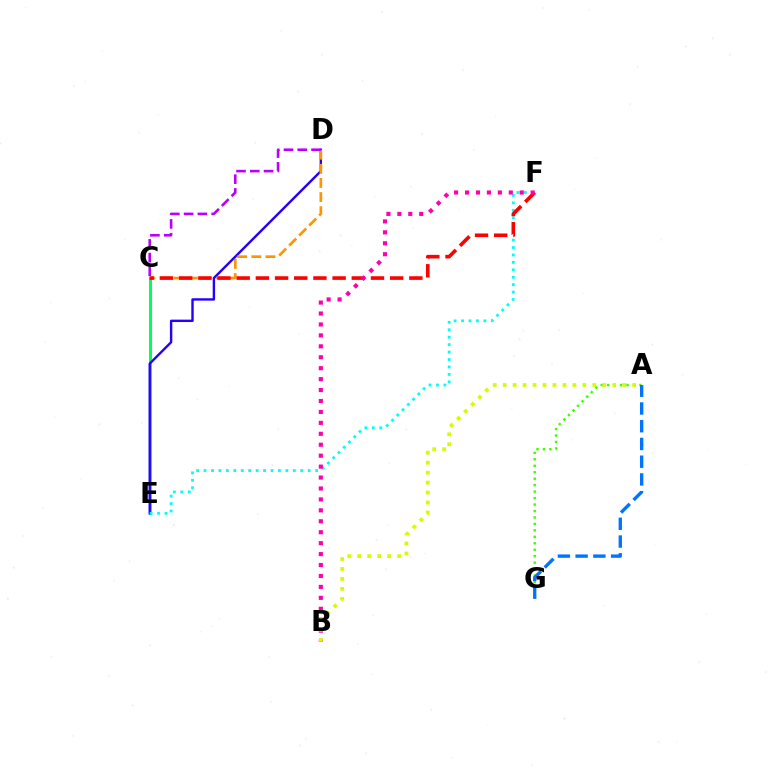{('C', 'E'): [{'color': '#00ff5c', 'line_style': 'solid', 'thickness': 2.17}], ('D', 'E'): [{'color': '#2500ff', 'line_style': 'solid', 'thickness': 1.72}], ('C', 'D'): [{'color': '#ff9400', 'line_style': 'dashed', 'thickness': 1.92}, {'color': '#b900ff', 'line_style': 'dashed', 'thickness': 1.87}], ('A', 'G'): [{'color': '#3dff00', 'line_style': 'dotted', 'thickness': 1.75}, {'color': '#0074ff', 'line_style': 'dashed', 'thickness': 2.41}], ('E', 'F'): [{'color': '#00fff6', 'line_style': 'dotted', 'thickness': 2.02}], ('C', 'F'): [{'color': '#ff0000', 'line_style': 'dashed', 'thickness': 2.61}], ('B', 'F'): [{'color': '#ff00ac', 'line_style': 'dotted', 'thickness': 2.97}], ('A', 'B'): [{'color': '#d1ff00', 'line_style': 'dotted', 'thickness': 2.71}]}